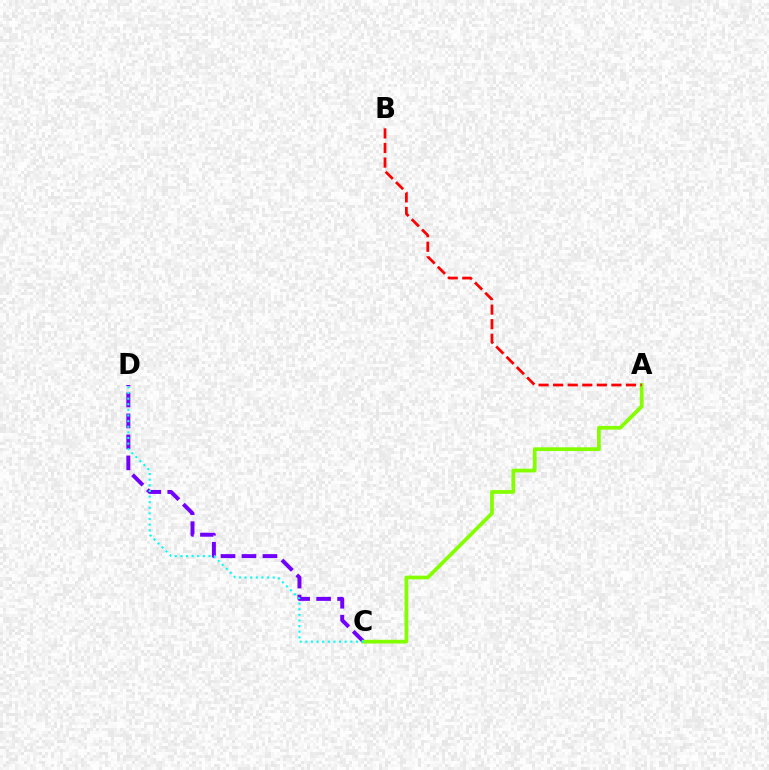{('C', 'D'): [{'color': '#7200ff', 'line_style': 'dashed', 'thickness': 2.85}, {'color': '#00fff6', 'line_style': 'dotted', 'thickness': 1.53}], ('A', 'C'): [{'color': '#84ff00', 'line_style': 'solid', 'thickness': 2.7}], ('A', 'B'): [{'color': '#ff0000', 'line_style': 'dashed', 'thickness': 1.98}]}